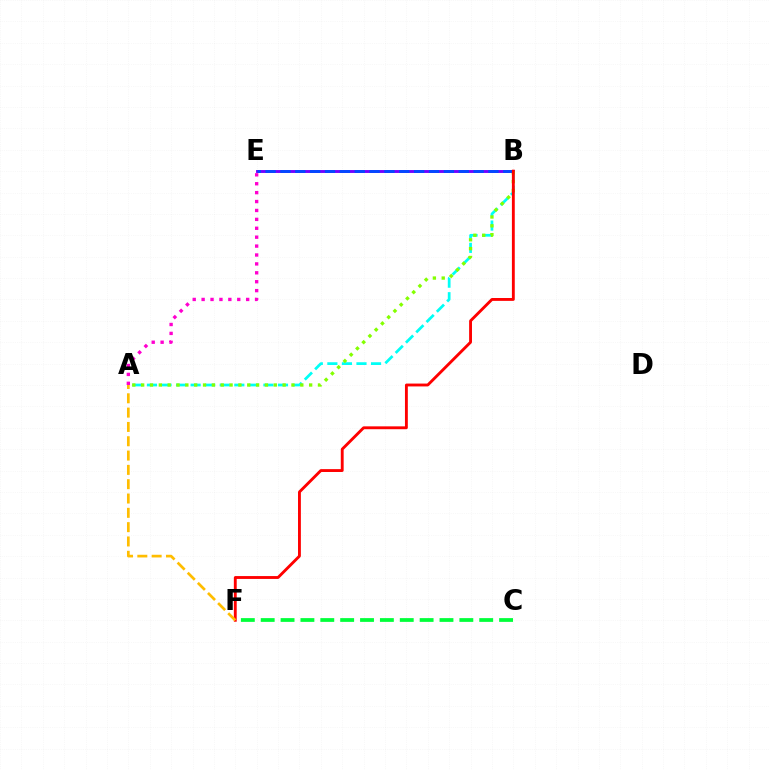{('B', 'E'): [{'color': '#7200ff', 'line_style': 'solid', 'thickness': 2.08}, {'color': '#004bff', 'line_style': 'dashed', 'thickness': 2.02}], ('A', 'B'): [{'color': '#00fff6', 'line_style': 'dashed', 'thickness': 1.98}, {'color': '#84ff00', 'line_style': 'dotted', 'thickness': 2.4}], ('B', 'F'): [{'color': '#ff0000', 'line_style': 'solid', 'thickness': 2.06}], ('A', 'F'): [{'color': '#ffbd00', 'line_style': 'dashed', 'thickness': 1.94}], ('C', 'F'): [{'color': '#00ff39', 'line_style': 'dashed', 'thickness': 2.7}], ('A', 'E'): [{'color': '#ff00cf', 'line_style': 'dotted', 'thickness': 2.42}]}